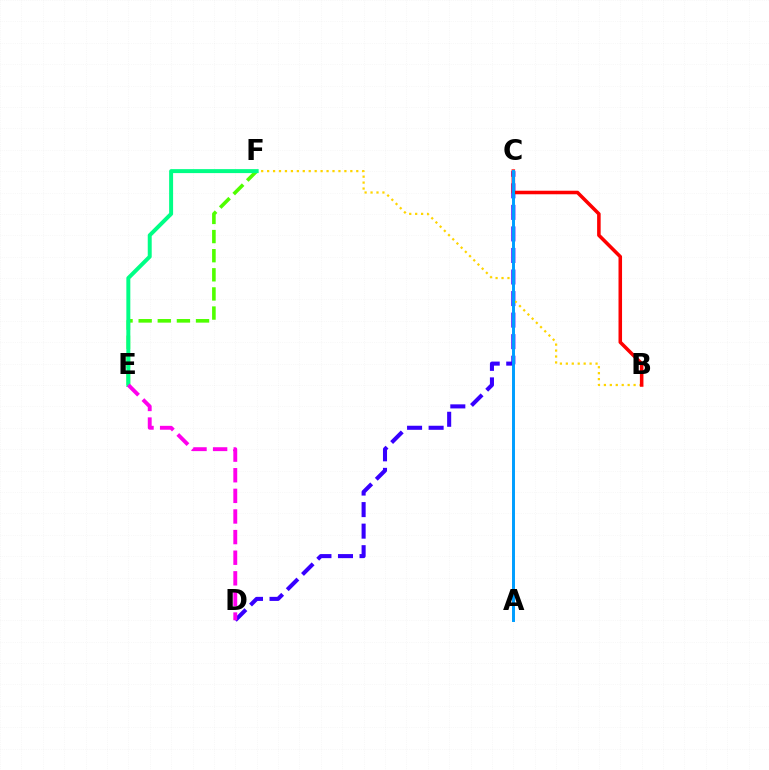{('C', 'D'): [{'color': '#3700ff', 'line_style': 'dashed', 'thickness': 2.93}], ('B', 'F'): [{'color': '#ffd500', 'line_style': 'dotted', 'thickness': 1.61}], ('B', 'C'): [{'color': '#ff0000', 'line_style': 'solid', 'thickness': 2.55}], ('A', 'C'): [{'color': '#009eff', 'line_style': 'solid', 'thickness': 2.13}], ('E', 'F'): [{'color': '#4fff00', 'line_style': 'dashed', 'thickness': 2.6}, {'color': '#00ff86', 'line_style': 'solid', 'thickness': 2.85}], ('D', 'E'): [{'color': '#ff00ed', 'line_style': 'dashed', 'thickness': 2.8}]}